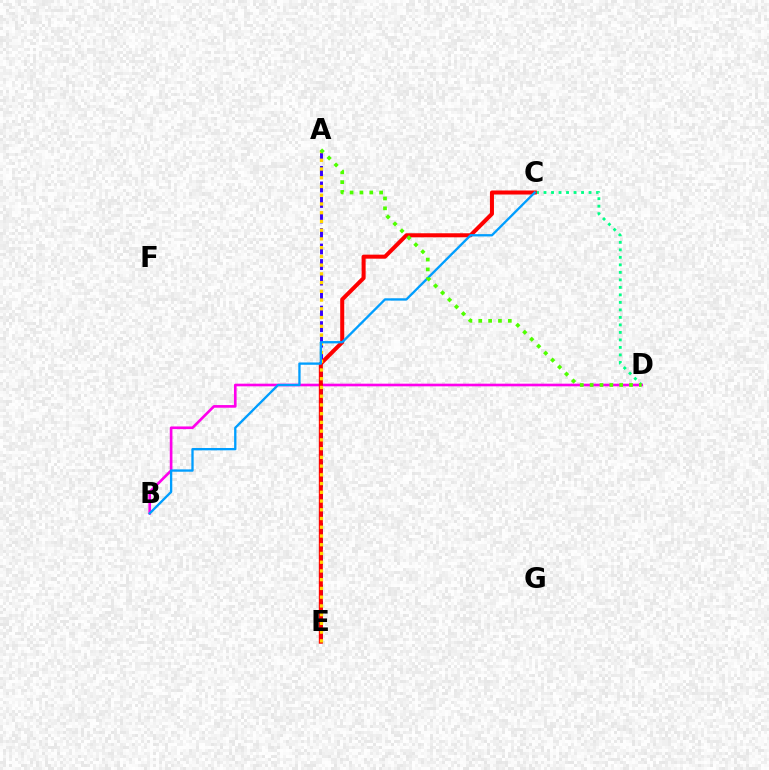{('C', 'D'): [{'color': '#00ff86', 'line_style': 'dotted', 'thickness': 2.04}], ('B', 'D'): [{'color': '#ff00ed', 'line_style': 'solid', 'thickness': 1.91}], ('A', 'E'): [{'color': '#3700ff', 'line_style': 'dashed', 'thickness': 2.11}, {'color': '#ffd500', 'line_style': 'dotted', 'thickness': 2.37}], ('C', 'E'): [{'color': '#ff0000', 'line_style': 'solid', 'thickness': 2.9}], ('B', 'C'): [{'color': '#009eff', 'line_style': 'solid', 'thickness': 1.67}], ('A', 'D'): [{'color': '#4fff00', 'line_style': 'dotted', 'thickness': 2.68}]}